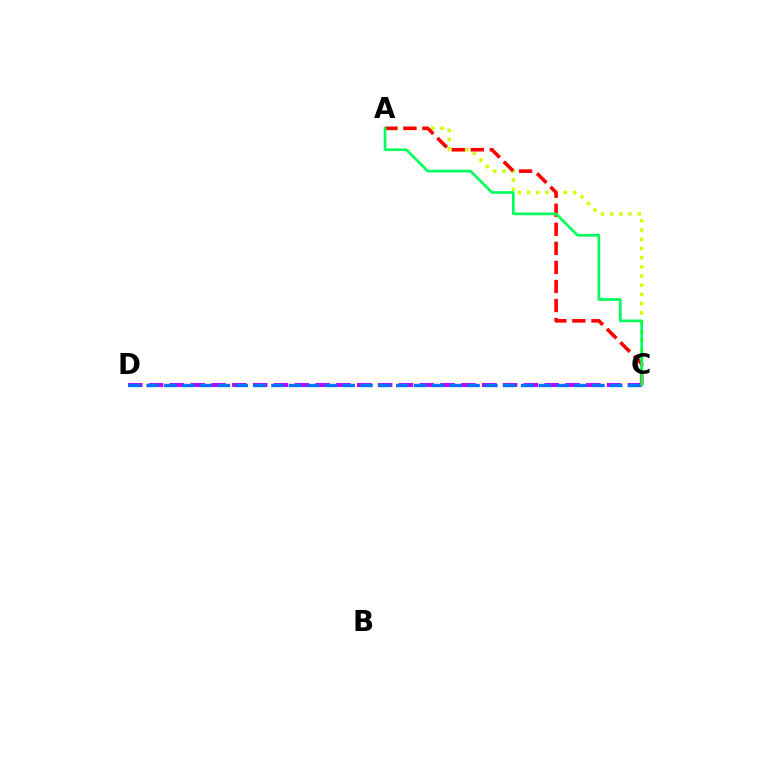{('A', 'C'): [{'color': '#d1ff00', 'line_style': 'dotted', 'thickness': 2.5}, {'color': '#ff0000', 'line_style': 'dashed', 'thickness': 2.59}, {'color': '#00ff5c', 'line_style': 'solid', 'thickness': 1.94}], ('C', 'D'): [{'color': '#b900ff', 'line_style': 'dashed', 'thickness': 2.83}, {'color': '#0074ff', 'line_style': 'dashed', 'thickness': 2.42}]}